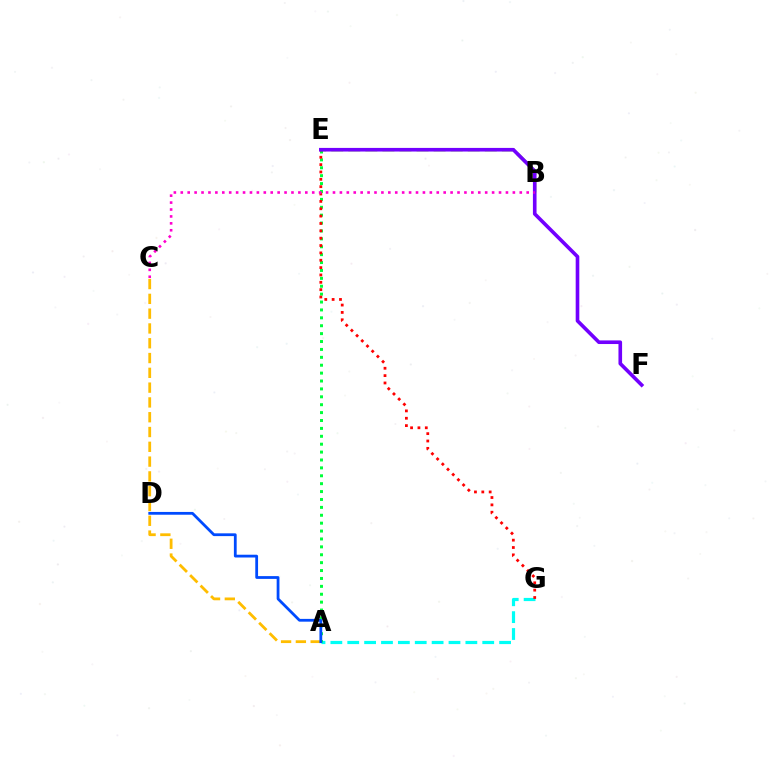{('B', 'E'): [{'color': '#84ff00', 'line_style': 'dashed', 'thickness': 2.32}], ('A', 'C'): [{'color': '#ffbd00', 'line_style': 'dashed', 'thickness': 2.01}], ('A', 'G'): [{'color': '#00fff6', 'line_style': 'dashed', 'thickness': 2.29}], ('A', 'E'): [{'color': '#00ff39', 'line_style': 'dotted', 'thickness': 2.15}], ('E', 'G'): [{'color': '#ff0000', 'line_style': 'dotted', 'thickness': 2.0}], ('A', 'D'): [{'color': '#004bff', 'line_style': 'solid', 'thickness': 2.0}], ('E', 'F'): [{'color': '#7200ff', 'line_style': 'solid', 'thickness': 2.61}], ('B', 'C'): [{'color': '#ff00cf', 'line_style': 'dotted', 'thickness': 1.88}]}